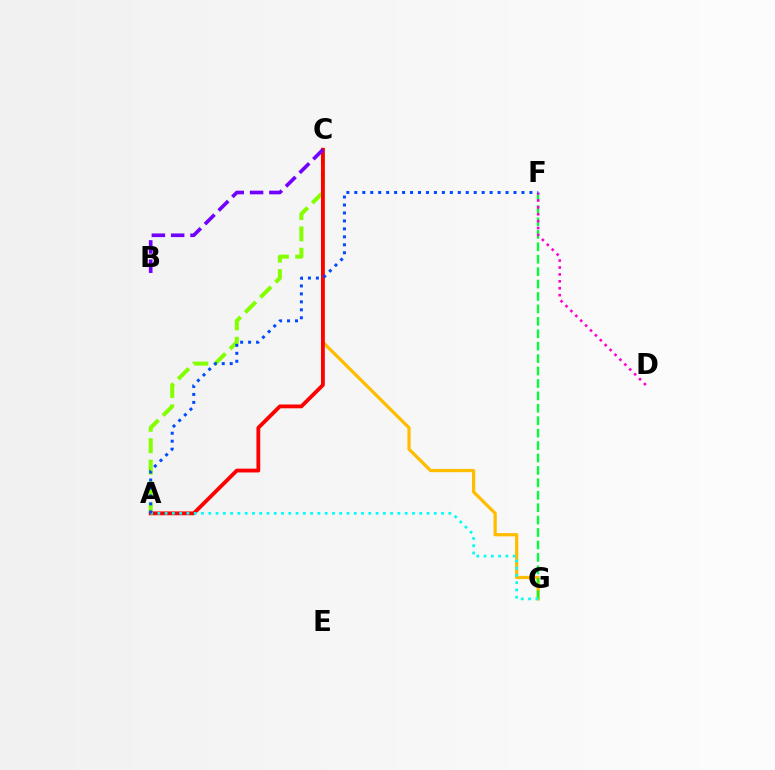{('C', 'G'): [{'color': '#ffbd00', 'line_style': 'solid', 'thickness': 2.34}], ('A', 'C'): [{'color': '#84ff00', 'line_style': 'dashed', 'thickness': 2.91}, {'color': '#ff0000', 'line_style': 'solid', 'thickness': 2.75}], ('F', 'G'): [{'color': '#00ff39', 'line_style': 'dashed', 'thickness': 1.69}], ('A', 'G'): [{'color': '#00fff6', 'line_style': 'dotted', 'thickness': 1.98}], ('B', 'C'): [{'color': '#7200ff', 'line_style': 'dashed', 'thickness': 2.62}], ('D', 'F'): [{'color': '#ff00cf', 'line_style': 'dotted', 'thickness': 1.88}], ('A', 'F'): [{'color': '#004bff', 'line_style': 'dotted', 'thickness': 2.16}]}